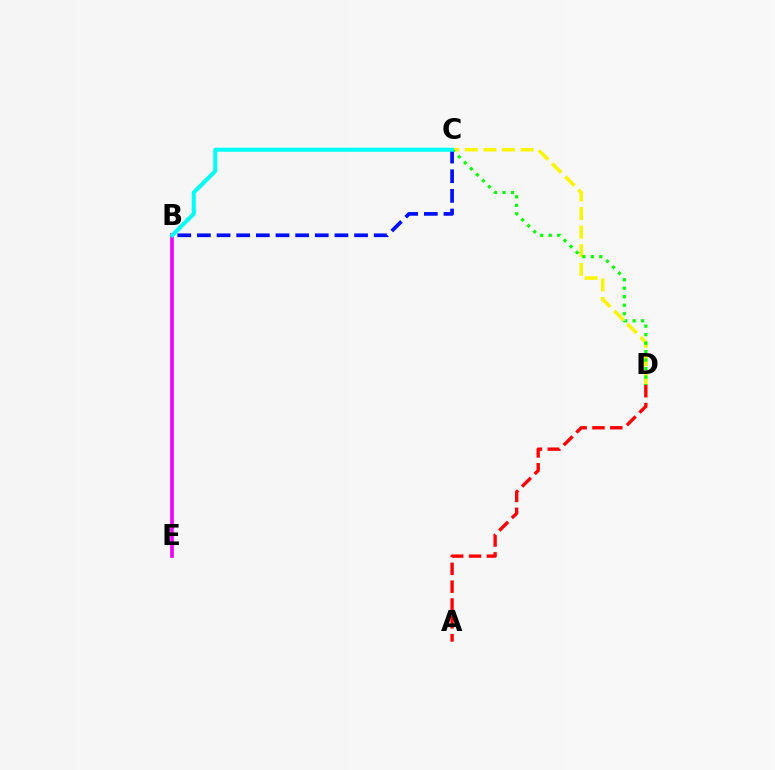{('C', 'D'): [{'color': '#fcf500', 'line_style': 'dashed', 'thickness': 2.52}, {'color': '#08ff00', 'line_style': 'dotted', 'thickness': 2.31}], ('B', 'C'): [{'color': '#0010ff', 'line_style': 'dashed', 'thickness': 2.67}, {'color': '#00fff6', 'line_style': 'solid', 'thickness': 2.91}], ('B', 'E'): [{'color': '#ee00ff', 'line_style': 'solid', 'thickness': 2.63}], ('A', 'D'): [{'color': '#ff0000', 'line_style': 'dashed', 'thickness': 2.42}]}